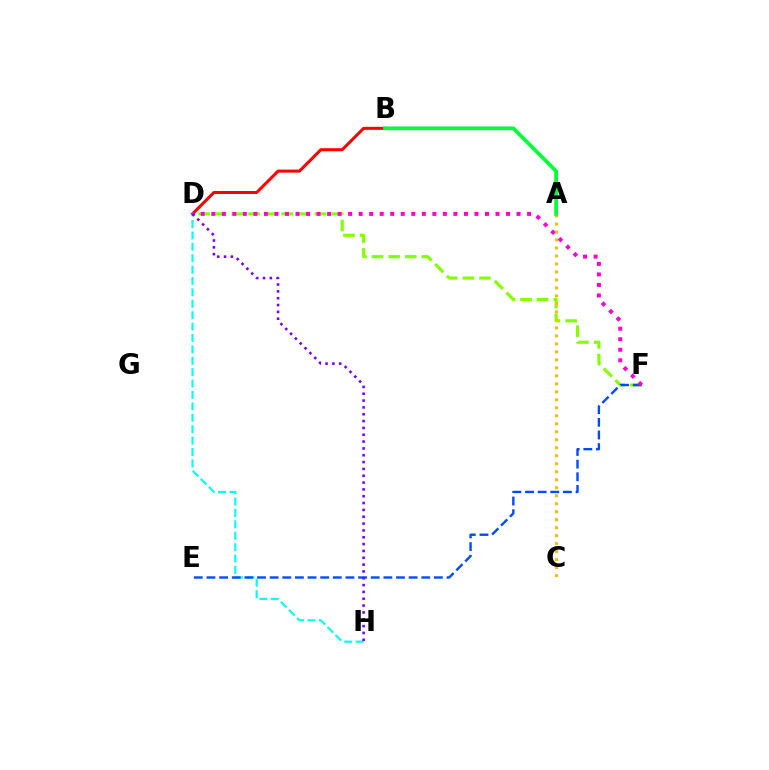{('B', 'D'): [{'color': '#ff0000', 'line_style': 'solid', 'thickness': 2.18}], ('D', 'H'): [{'color': '#00fff6', 'line_style': 'dashed', 'thickness': 1.55}, {'color': '#7200ff', 'line_style': 'dotted', 'thickness': 1.86}], ('D', 'F'): [{'color': '#84ff00', 'line_style': 'dashed', 'thickness': 2.26}, {'color': '#ff00cf', 'line_style': 'dotted', 'thickness': 2.86}], ('E', 'F'): [{'color': '#004bff', 'line_style': 'dashed', 'thickness': 1.72}], ('A', 'C'): [{'color': '#ffbd00', 'line_style': 'dotted', 'thickness': 2.17}], ('A', 'B'): [{'color': '#00ff39', 'line_style': 'solid', 'thickness': 2.7}]}